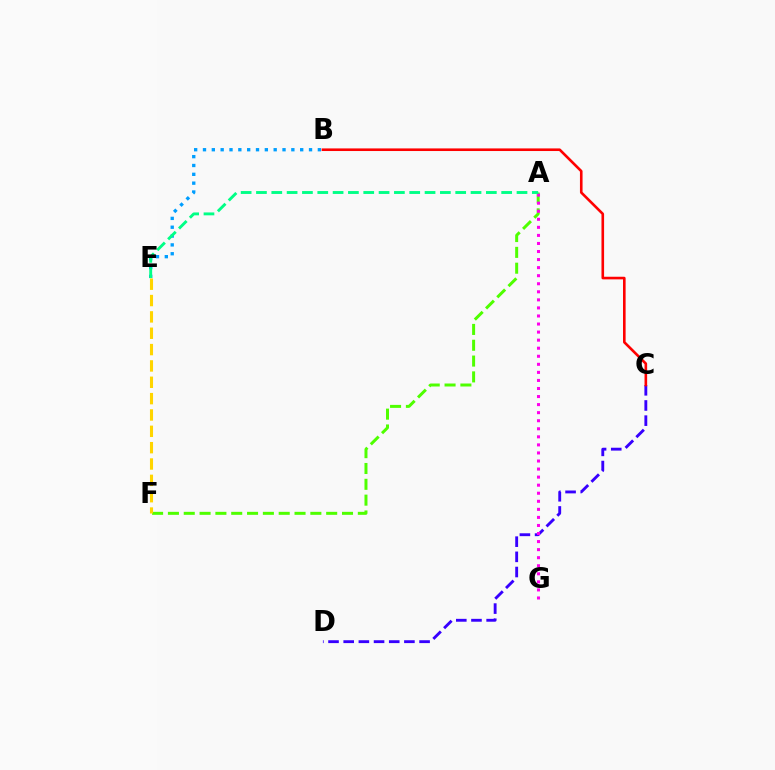{('C', 'D'): [{'color': '#3700ff', 'line_style': 'dashed', 'thickness': 2.06}], ('A', 'F'): [{'color': '#4fff00', 'line_style': 'dashed', 'thickness': 2.15}], ('A', 'G'): [{'color': '#ff00ed', 'line_style': 'dotted', 'thickness': 2.19}], ('B', 'C'): [{'color': '#ff0000', 'line_style': 'solid', 'thickness': 1.88}], ('B', 'E'): [{'color': '#009eff', 'line_style': 'dotted', 'thickness': 2.4}], ('E', 'F'): [{'color': '#ffd500', 'line_style': 'dashed', 'thickness': 2.22}], ('A', 'E'): [{'color': '#00ff86', 'line_style': 'dashed', 'thickness': 2.08}]}